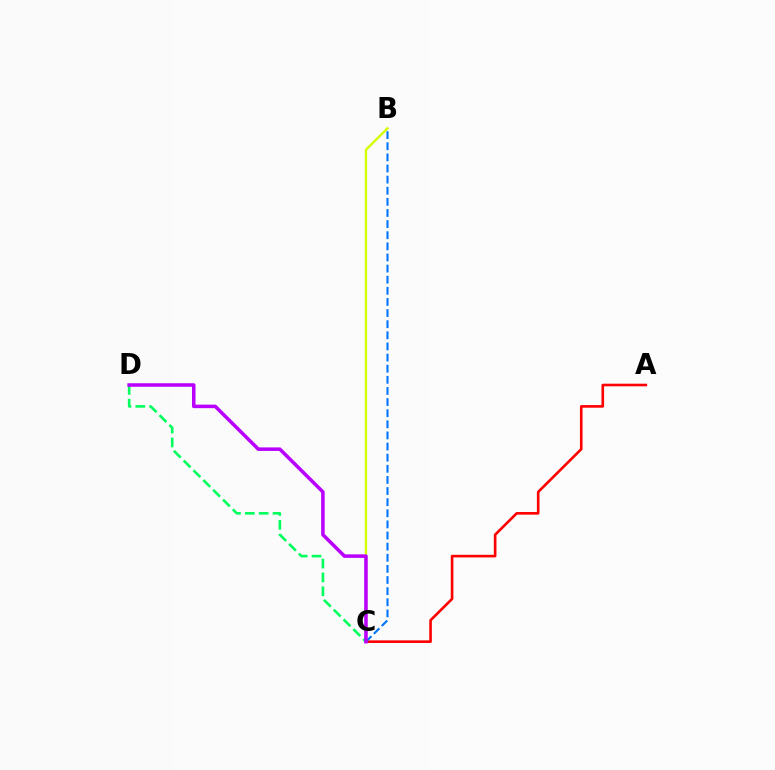{('A', 'C'): [{'color': '#ff0000', 'line_style': 'solid', 'thickness': 1.89}], ('B', 'C'): [{'color': '#d1ff00', 'line_style': 'solid', 'thickness': 1.68}, {'color': '#0074ff', 'line_style': 'dashed', 'thickness': 1.51}], ('C', 'D'): [{'color': '#00ff5c', 'line_style': 'dashed', 'thickness': 1.88}, {'color': '#b900ff', 'line_style': 'solid', 'thickness': 2.54}]}